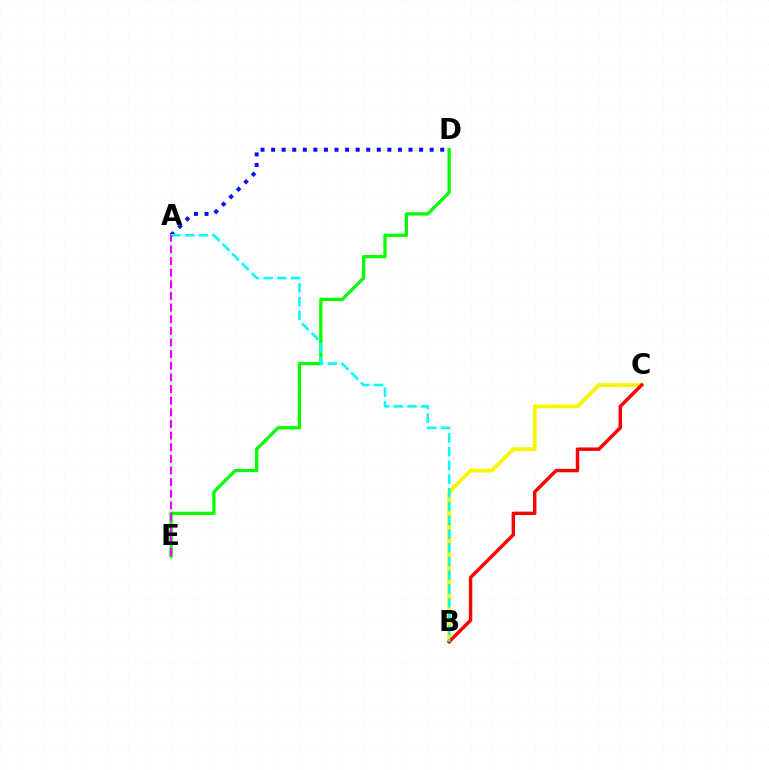{('D', 'E'): [{'color': '#08ff00', 'line_style': 'solid', 'thickness': 2.36}], ('B', 'C'): [{'color': '#fcf500', 'line_style': 'solid', 'thickness': 2.74}, {'color': '#ff0000', 'line_style': 'solid', 'thickness': 2.47}], ('A', 'D'): [{'color': '#0010ff', 'line_style': 'dotted', 'thickness': 2.87}], ('A', 'B'): [{'color': '#00fff6', 'line_style': 'dashed', 'thickness': 1.87}], ('A', 'E'): [{'color': '#ee00ff', 'line_style': 'dashed', 'thickness': 1.58}]}